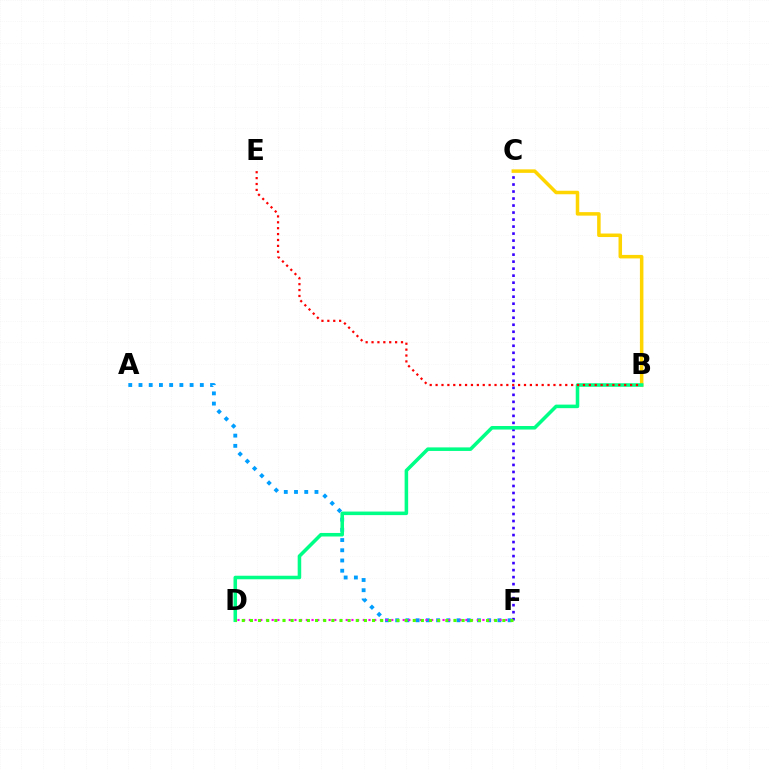{('A', 'F'): [{'color': '#009eff', 'line_style': 'dotted', 'thickness': 2.78}], ('C', 'F'): [{'color': '#3700ff', 'line_style': 'dotted', 'thickness': 1.9}], ('B', 'C'): [{'color': '#ffd500', 'line_style': 'solid', 'thickness': 2.53}], ('D', 'F'): [{'color': '#ff00ed', 'line_style': 'dotted', 'thickness': 1.55}, {'color': '#4fff00', 'line_style': 'dotted', 'thickness': 2.21}], ('B', 'D'): [{'color': '#00ff86', 'line_style': 'solid', 'thickness': 2.55}], ('B', 'E'): [{'color': '#ff0000', 'line_style': 'dotted', 'thickness': 1.6}]}